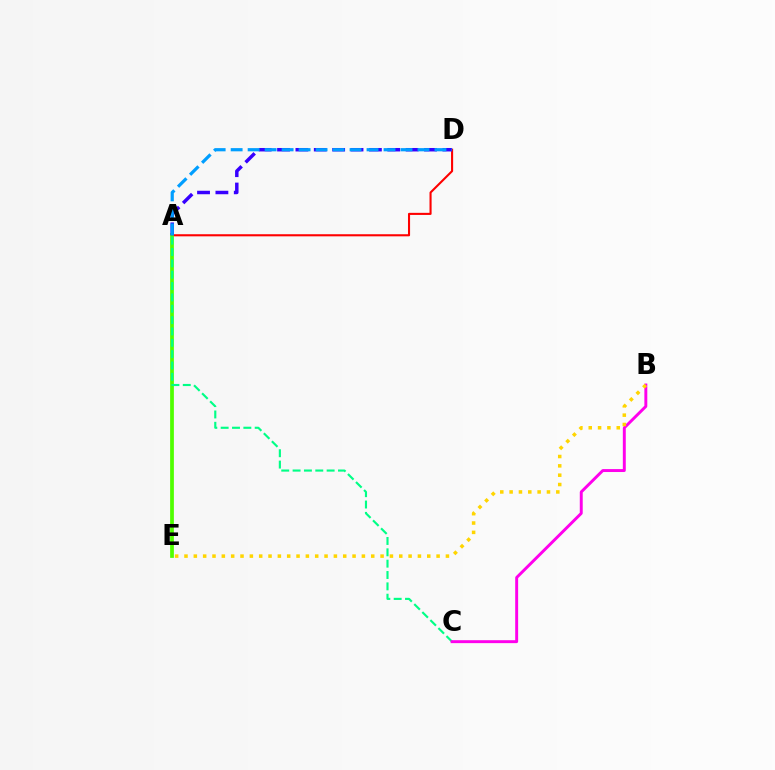{('A', 'D'): [{'color': '#ff0000', 'line_style': 'solid', 'thickness': 1.51}, {'color': '#3700ff', 'line_style': 'dashed', 'thickness': 2.5}, {'color': '#009eff', 'line_style': 'dashed', 'thickness': 2.31}], ('A', 'E'): [{'color': '#4fff00', 'line_style': 'solid', 'thickness': 2.7}], ('A', 'C'): [{'color': '#00ff86', 'line_style': 'dashed', 'thickness': 1.54}], ('B', 'C'): [{'color': '#ff00ed', 'line_style': 'solid', 'thickness': 2.11}], ('B', 'E'): [{'color': '#ffd500', 'line_style': 'dotted', 'thickness': 2.54}]}